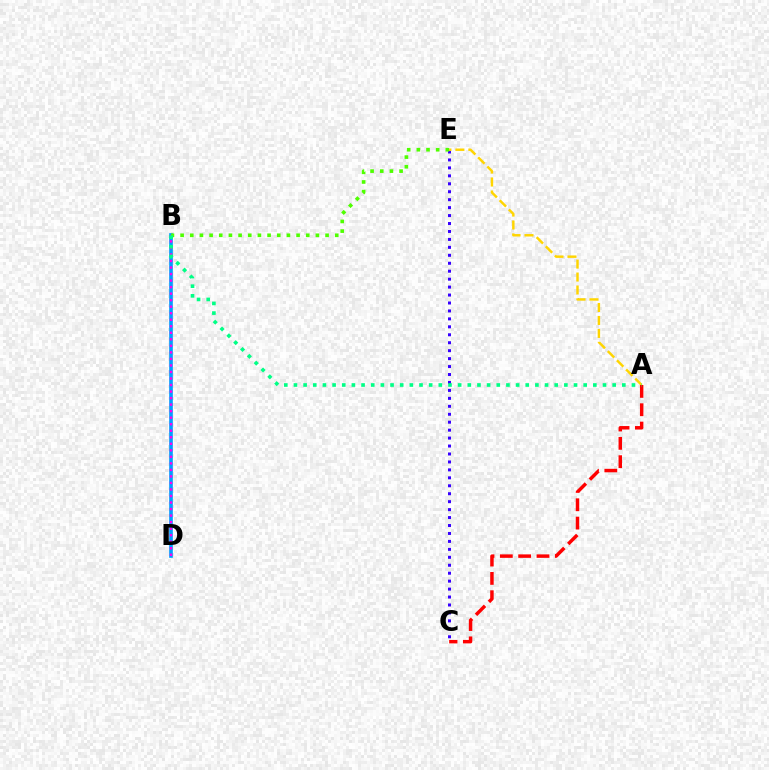{('B', 'D'): [{'color': '#009eff', 'line_style': 'solid', 'thickness': 2.62}, {'color': '#ff00ed', 'line_style': 'dotted', 'thickness': 1.77}], ('C', 'E'): [{'color': '#3700ff', 'line_style': 'dotted', 'thickness': 2.16}], ('A', 'E'): [{'color': '#ffd500', 'line_style': 'dashed', 'thickness': 1.76}], ('A', 'C'): [{'color': '#ff0000', 'line_style': 'dashed', 'thickness': 2.49}], ('B', 'E'): [{'color': '#4fff00', 'line_style': 'dotted', 'thickness': 2.63}], ('A', 'B'): [{'color': '#00ff86', 'line_style': 'dotted', 'thickness': 2.62}]}